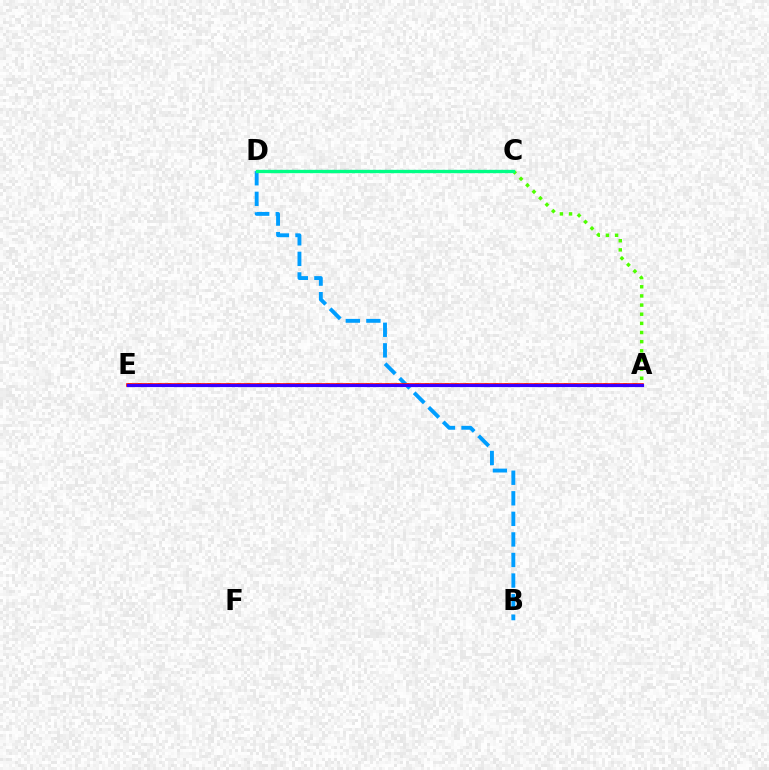{('A', 'C'): [{'color': '#4fff00', 'line_style': 'dotted', 'thickness': 2.49}], ('B', 'D'): [{'color': '#009eff', 'line_style': 'dashed', 'thickness': 2.79}], ('C', 'D'): [{'color': '#ff00ed', 'line_style': 'dotted', 'thickness': 1.58}, {'color': '#00ff86', 'line_style': 'solid', 'thickness': 2.41}], ('A', 'E'): [{'color': '#ffd500', 'line_style': 'dotted', 'thickness': 2.69}, {'color': '#ff0000', 'line_style': 'solid', 'thickness': 2.59}, {'color': '#3700ff', 'line_style': 'solid', 'thickness': 2.28}]}